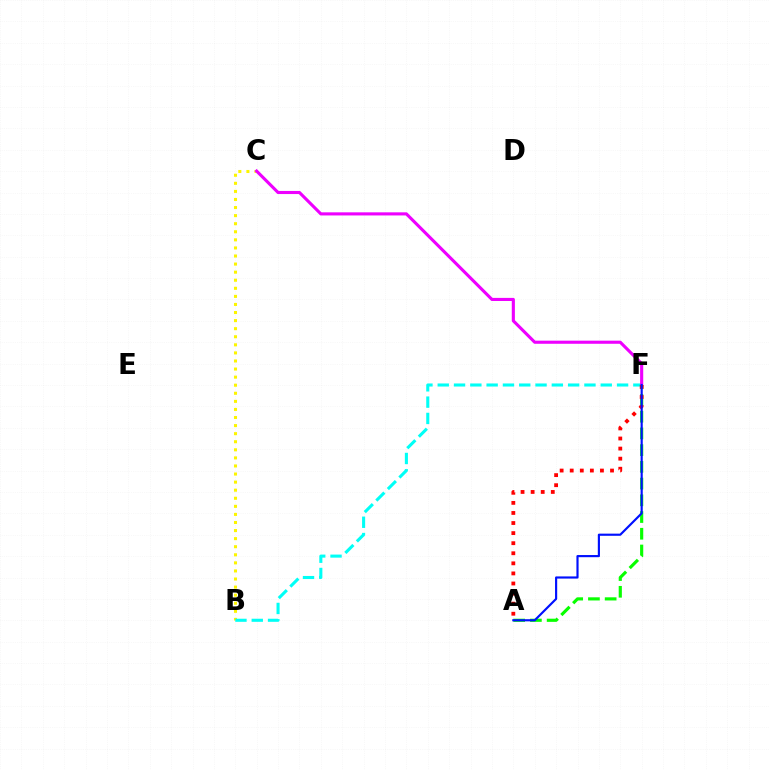{('B', 'C'): [{'color': '#fcf500', 'line_style': 'dotted', 'thickness': 2.19}], ('A', 'F'): [{'color': '#08ff00', 'line_style': 'dashed', 'thickness': 2.27}, {'color': '#ff0000', 'line_style': 'dotted', 'thickness': 2.74}, {'color': '#0010ff', 'line_style': 'solid', 'thickness': 1.56}], ('B', 'F'): [{'color': '#00fff6', 'line_style': 'dashed', 'thickness': 2.21}], ('C', 'F'): [{'color': '#ee00ff', 'line_style': 'solid', 'thickness': 2.24}]}